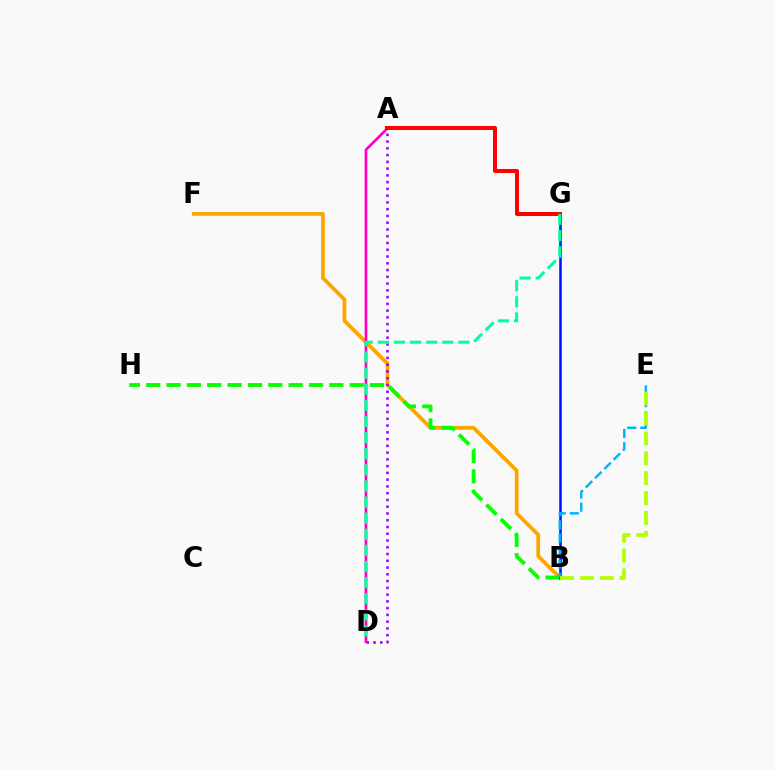{('B', 'F'): [{'color': '#ffa500', 'line_style': 'solid', 'thickness': 2.71}], ('A', 'D'): [{'color': '#ff00bd', 'line_style': 'solid', 'thickness': 1.94}, {'color': '#9b00ff', 'line_style': 'dotted', 'thickness': 1.84}], ('B', 'H'): [{'color': '#08ff00', 'line_style': 'dashed', 'thickness': 2.76}], ('B', 'G'): [{'color': '#0010ff', 'line_style': 'solid', 'thickness': 1.83}], ('A', 'G'): [{'color': '#ff0000', 'line_style': 'solid', 'thickness': 2.89}], ('B', 'E'): [{'color': '#00b5ff', 'line_style': 'dashed', 'thickness': 1.78}, {'color': '#b3ff00', 'line_style': 'dashed', 'thickness': 2.7}], ('D', 'G'): [{'color': '#00ff9d', 'line_style': 'dashed', 'thickness': 2.19}]}